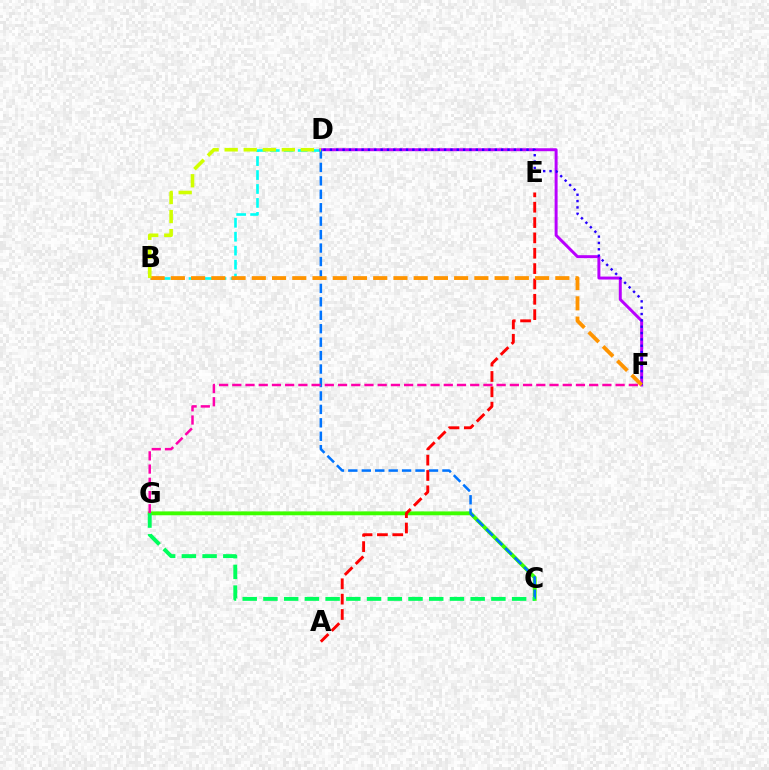{('B', 'D'): [{'color': '#00fff6', 'line_style': 'dashed', 'thickness': 1.89}, {'color': '#d1ff00', 'line_style': 'dashed', 'thickness': 2.59}], ('D', 'F'): [{'color': '#b900ff', 'line_style': 'solid', 'thickness': 2.13}, {'color': '#2500ff', 'line_style': 'dotted', 'thickness': 1.72}], ('C', 'G'): [{'color': '#3dff00', 'line_style': 'solid', 'thickness': 2.78}, {'color': '#00ff5c', 'line_style': 'dashed', 'thickness': 2.82}], ('C', 'D'): [{'color': '#0074ff', 'line_style': 'dashed', 'thickness': 1.83}], ('A', 'E'): [{'color': '#ff0000', 'line_style': 'dashed', 'thickness': 2.08}], ('F', 'G'): [{'color': '#ff00ac', 'line_style': 'dashed', 'thickness': 1.8}], ('B', 'F'): [{'color': '#ff9400', 'line_style': 'dashed', 'thickness': 2.75}]}